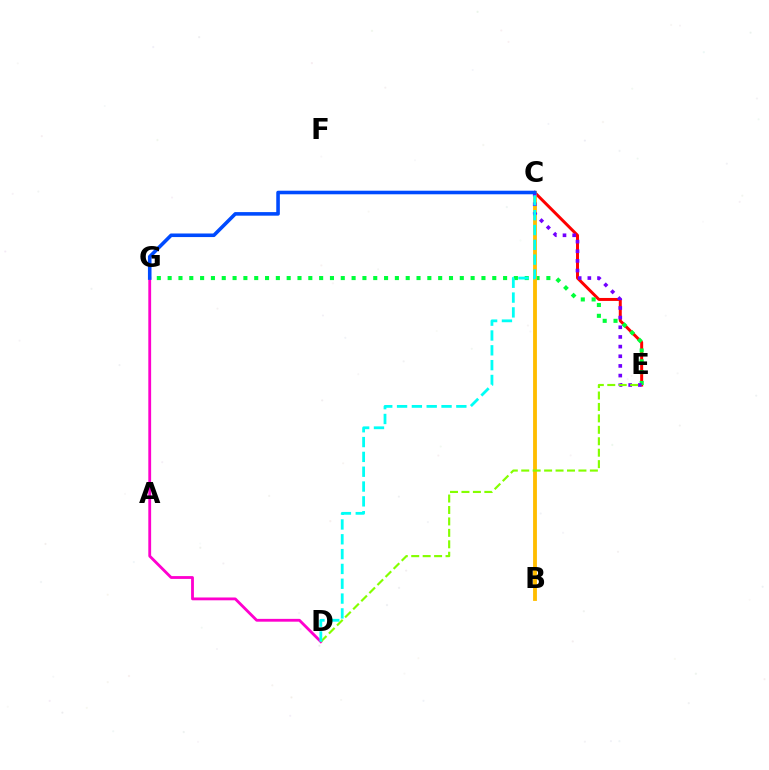{('C', 'E'): [{'color': '#ff0000', 'line_style': 'solid', 'thickness': 2.14}, {'color': '#7200ff', 'line_style': 'dotted', 'thickness': 2.62}], ('E', 'G'): [{'color': '#00ff39', 'line_style': 'dotted', 'thickness': 2.94}], ('B', 'C'): [{'color': '#ffbd00', 'line_style': 'solid', 'thickness': 2.76}], ('D', 'G'): [{'color': '#ff00cf', 'line_style': 'solid', 'thickness': 2.03}], ('D', 'E'): [{'color': '#84ff00', 'line_style': 'dashed', 'thickness': 1.55}], ('C', 'G'): [{'color': '#004bff', 'line_style': 'solid', 'thickness': 2.58}], ('C', 'D'): [{'color': '#00fff6', 'line_style': 'dashed', 'thickness': 2.01}]}